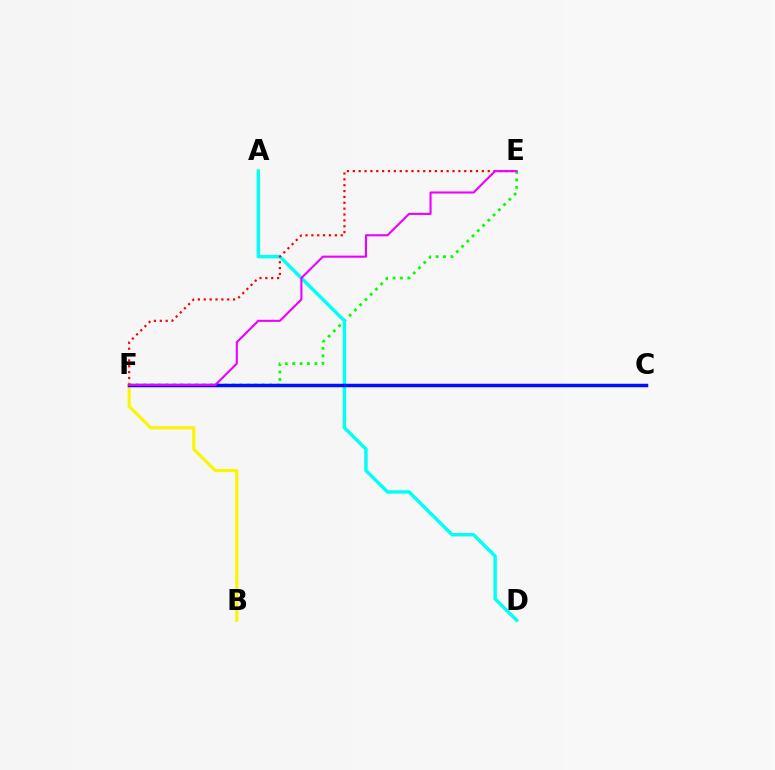{('E', 'F'): [{'color': '#08ff00', 'line_style': 'dotted', 'thickness': 2.01}, {'color': '#ff0000', 'line_style': 'dotted', 'thickness': 1.59}, {'color': '#ee00ff', 'line_style': 'solid', 'thickness': 1.51}], ('A', 'D'): [{'color': '#00fff6', 'line_style': 'solid', 'thickness': 2.46}], ('B', 'F'): [{'color': '#fcf500', 'line_style': 'solid', 'thickness': 2.25}], ('C', 'F'): [{'color': '#0010ff', 'line_style': 'solid', 'thickness': 2.51}]}